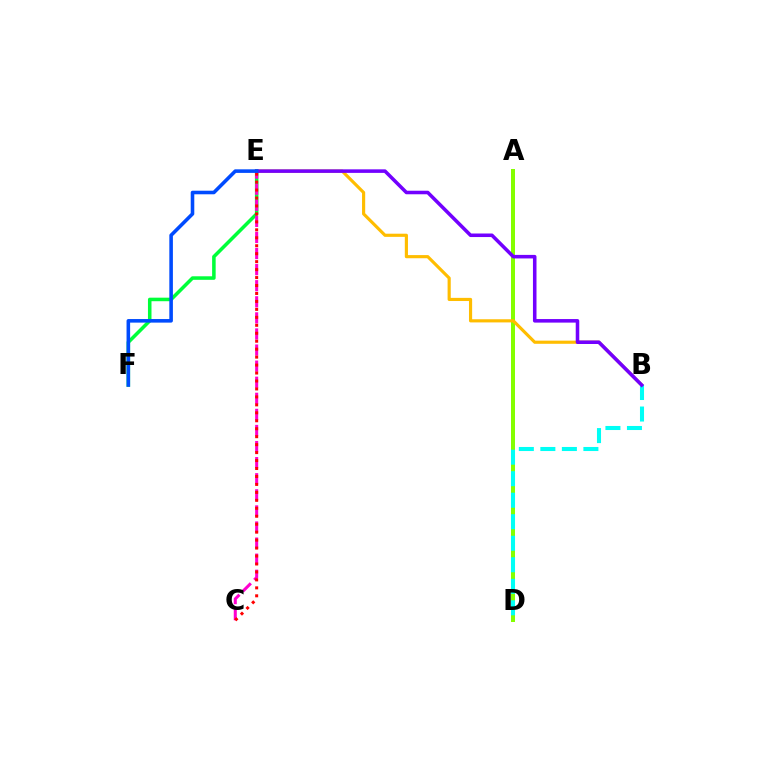{('A', 'D'): [{'color': '#84ff00', 'line_style': 'solid', 'thickness': 2.88}], ('B', 'E'): [{'color': '#ffbd00', 'line_style': 'solid', 'thickness': 2.27}, {'color': '#7200ff', 'line_style': 'solid', 'thickness': 2.55}], ('E', 'F'): [{'color': '#00ff39', 'line_style': 'solid', 'thickness': 2.55}, {'color': '#004bff', 'line_style': 'solid', 'thickness': 2.58}], ('B', 'D'): [{'color': '#00fff6', 'line_style': 'dashed', 'thickness': 2.92}], ('C', 'E'): [{'color': '#ff00cf', 'line_style': 'dashed', 'thickness': 2.19}, {'color': '#ff0000', 'line_style': 'dotted', 'thickness': 2.16}]}